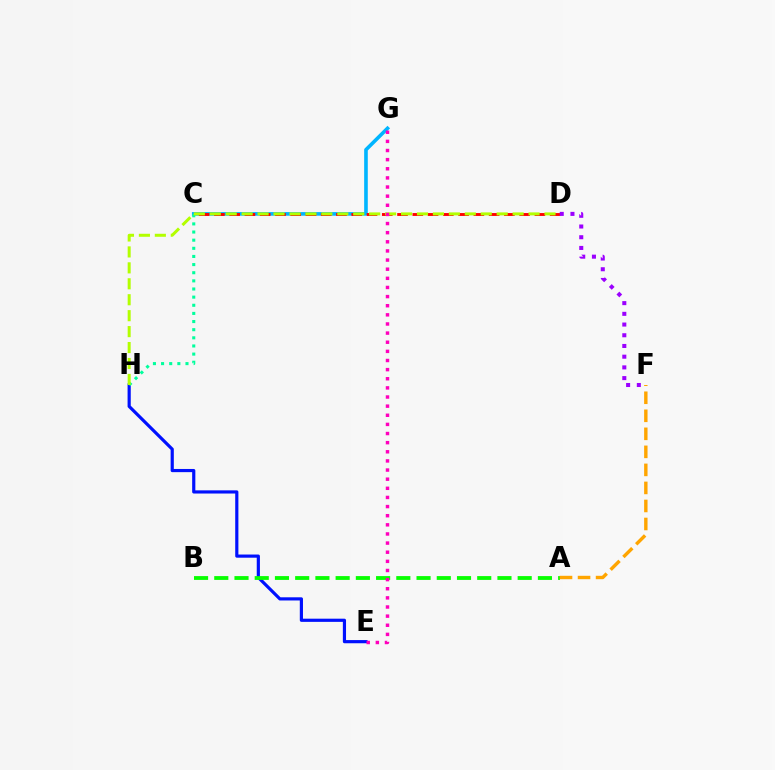{('C', 'G'): [{'color': '#00b5ff', 'line_style': 'solid', 'thickness': 2.61}], ('C', 'D'): [{'color': '#ff0000', 'line_style': 'dashed', 'thickness': 2.07}], ('E', 'H'): [{'color': '#0010ff', 'line_style': 'solid', 'thickness': 2.29}], ('C', 'H'): [{'color': '#00ff9d', 'line_style': 'dotted', 'thickness': 2.21}], ('D', 'H'): [{'color': '#b3ff00', 'line_style': 'dashed', 'thickness': 2.17}], ('A', 'B'): [{'color': '#08ff00', 'line_style': 'dashed', 'thickness': 2.75}], ('E', 'G'): [{'color': '#ff00bd', 'line_style': 'dotted', 'thickness': 2.48}], ('A', 'F'): [{'color': '#ffa500', 'line_style': 'dashed', 'thickness': 2.45}], ('D', 'F'): [{'color': '#9b00ff', 'line_style': 'dotted', 'thickness': 2.91}]}